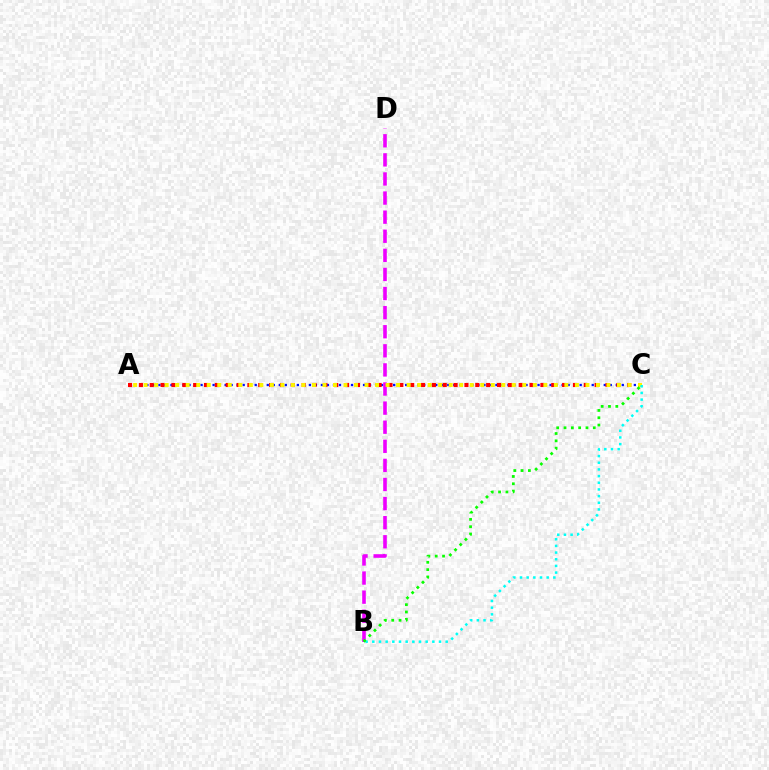{('A', 'C'): [{'color': '#0010ff', 'line_style': 'dotted', 'thickness': 1.64}, {'color': '#ff0000', 'line_style': 'dotted', 'thickness': 2.95}, {'color': '#fcf500', 'line_style': 'dotted', 'thickness': 2.86}], ('B', 'D'): [{'color': '#ee00ff', 'line_style': 'dashed', 'thickness': 2.59}], ('B', 'C'): [{'color': '#00fff6', 'line_style': 'dotted', 'thickness': 1.81}, {'color': '#08ff00', 'line_style': 'dotted', 'thickness': 1.99}]}